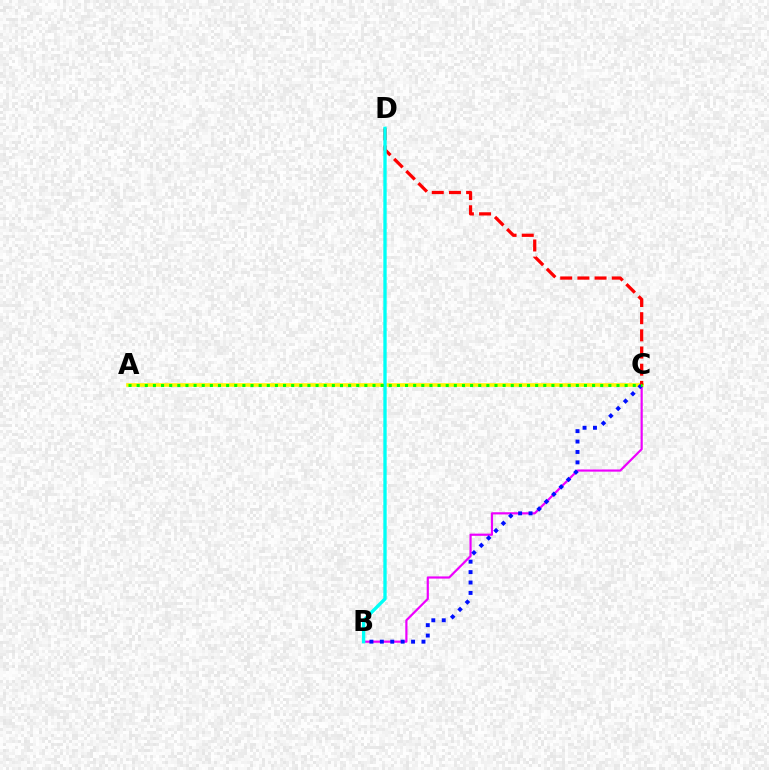{('B', 'C'): [{'color': '#ee00ff', 'line_style': 'solid', 'thickness': 1.58}, {'color': '#0010ff', 'line_style': 'dotted', 'thickness': 2.83}], ('A', 'C'): [{'color': '#fcf500', 'line_style': 'solid', 'thickness': 2.59}, {'color': '#08ff00', 'line_style': 'dotted', 'thickness': 2.21}], ('C', 'D'): [{'color': '#ff0000', 'line_style': 'dashed', 'thickness': 2.33}], ('B', 'D'): [{'color': '#00fff6', 'line_style': 'solid', 'thickness': 2.4}]}